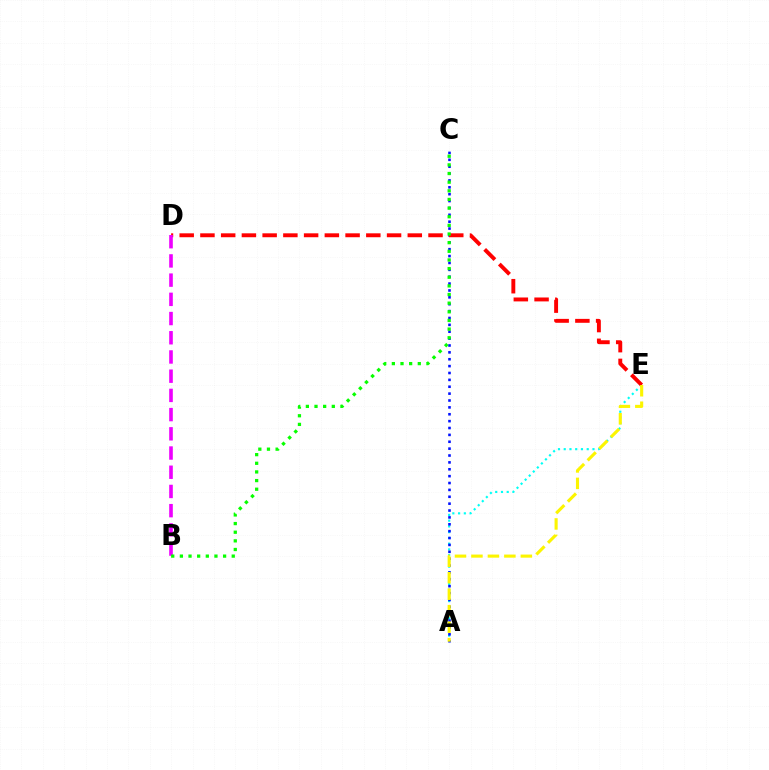{('A', 'E'): [{'color': '#00fff6', 'line_style': 'dotted', 'thickness': 1.56}, {'color': '#fcf500', 'line_style': 'dashed', 'thickness': 2.24}], ('A', 'C'): [{'color': '#0010ff', 'line_style': 'dotted', 'thickness': 1.87}], ('D', 'E'): [{'color': '#ff0000', 'line_style': 'dashed', 'thickness': 2.82}], ('B', 'D'): [{'color': '#ee00ff', 'line_style': 'dashed', 'thickness': 2.61}], ('B', 'C'): [{'color': '#08ff00', 'line_style': 'dotted', 'thickness': 2.35}]}